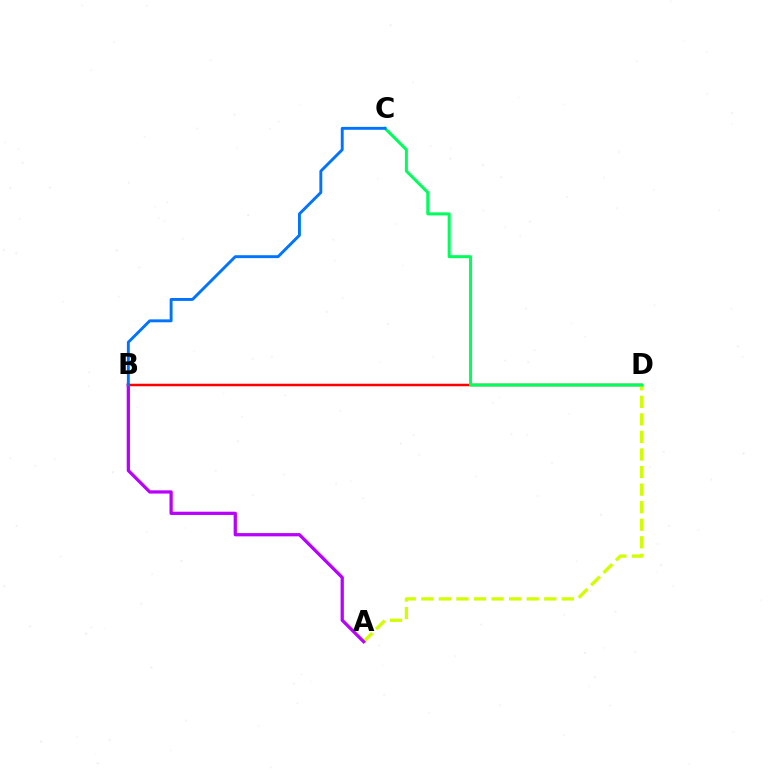{('B', 'D'): [{'color': '#ff0000', 'line_style': 'solid', 'thickness': 1.8}], ('A', 'D'): [{'color': '#d1ff00', 'line_style': 'dashed', 'thickness': 2.39}], ('A', 'B'): [{'color': '#b900ff', 'line_style': 'solid', 'thickness': 2.34}], ('C', 'D'): [{'color': '#00ff5c', 'line_style': 'solid', 'thickness': 2.17}], ('B', 'C'): [{'color': '#0074ff', 'line_style': 'solid', 'thickness': 2.1}]}